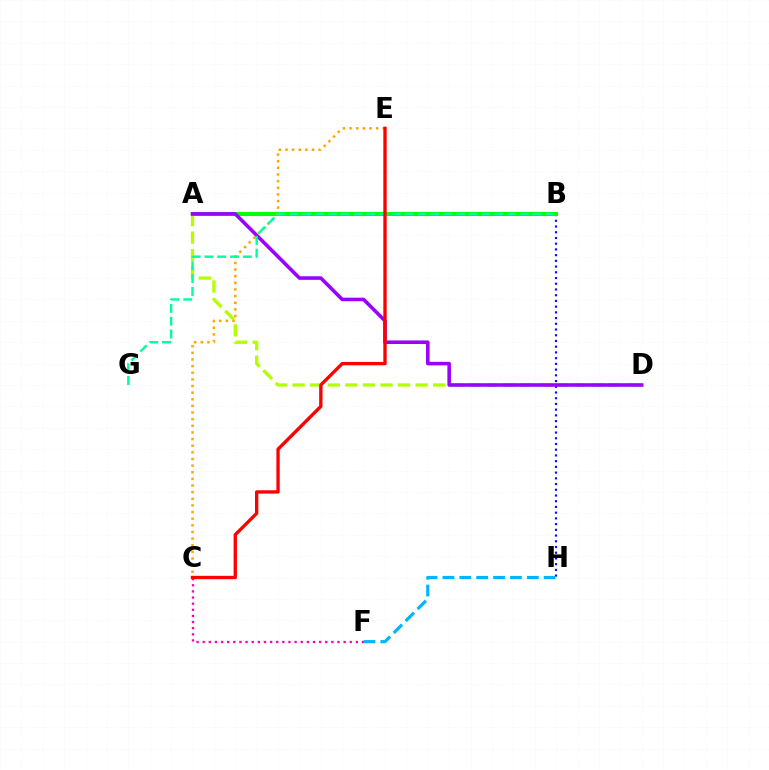{('C', 'F'): [{'color': '#ff00bd', 'line_style': 'dotted', 'thickness': 1.66}], ('A', 'D'): [{'color': '#b3ff00', 'line_style': 'dashed', 'thickness': 2.39}, {'color': '#9b00ff', 'line_style': 'solid', 'thickness': 2.57}], ('B', 'H'): [{'color': '#0010ff', 'line_style': 'dotted', 'thickness': 1.55}], ('A', 'B'): [{'color': '#08ff00', 'line_style': 'solid', 'thickness': 2.91}], ('F', 'H'): [{'color': '#00b5ff', 'line_style': 'dashed', 'thickness': 2.29}], ('C', 'E'): [{'color': '#ffa500', 'line_style': 'dotted', 'thickness': 1.8}, {'color': '#ff0000', 'line_style': 'solid', 'thickness': 2.41}], ('B', 'G'): [{'color': '#00ff9d', 'line_style': 'dashed', 'thickness': 1.74}]}